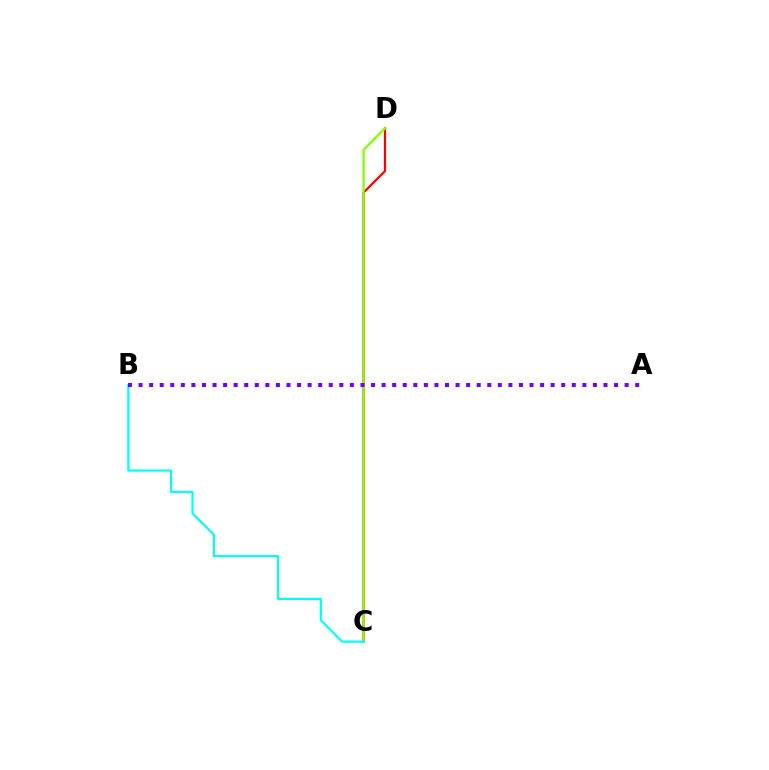{('C', 'D'): [{'color': '#ff0000', 'line_style': 'solid', 'thickness': 1.59}, {'color': '#84ff00', 'line_style': 'solid', 'thickness': 1.65}], ('B', 'C'): [{'color': '#00fff6', 'line_style': 'solid', 'thickness': 1.57}], ('A', 'B'): [{'color': '#7200ff', 'line_style': 'dotted', 'thickness': 2.87}]}